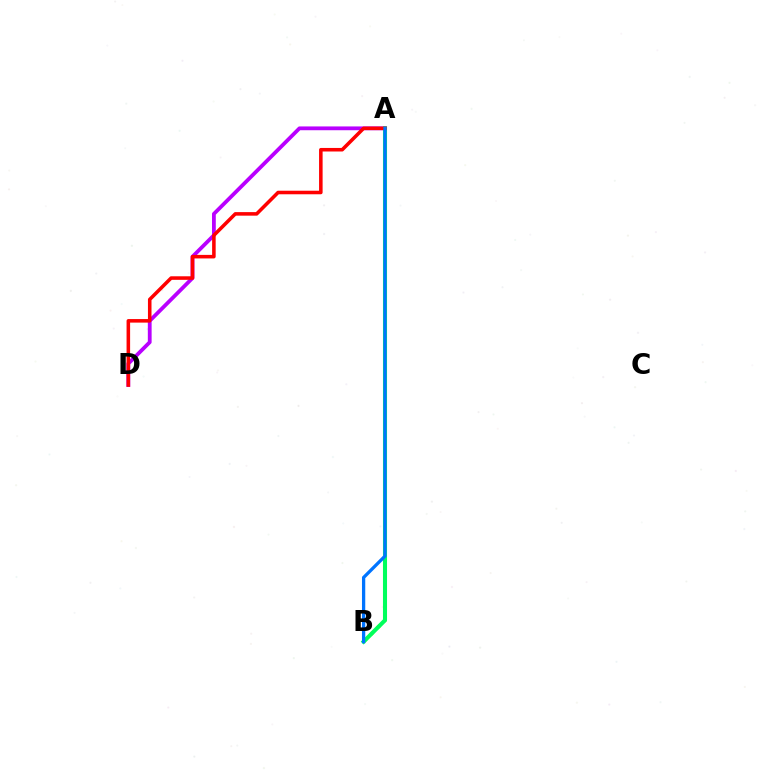{('A', 'D'): [{'color': '#b900ff', 'line_style': 'solid', 'thickness': 2.73}, {'color': '#ff0000', 'line_style': 'solid', 'thickness': 2.56}], ('A', 'B'): [{'color': '#d1ff00', 'line_style': 'dotted', 'thickness': 2.63}, {'color': '#00ff5c', 'line_style': 'solid', 'thickness': 2.92}, {'color': '#0074ff', 'line_style': 'solid', 'thickness': 2.36}]}